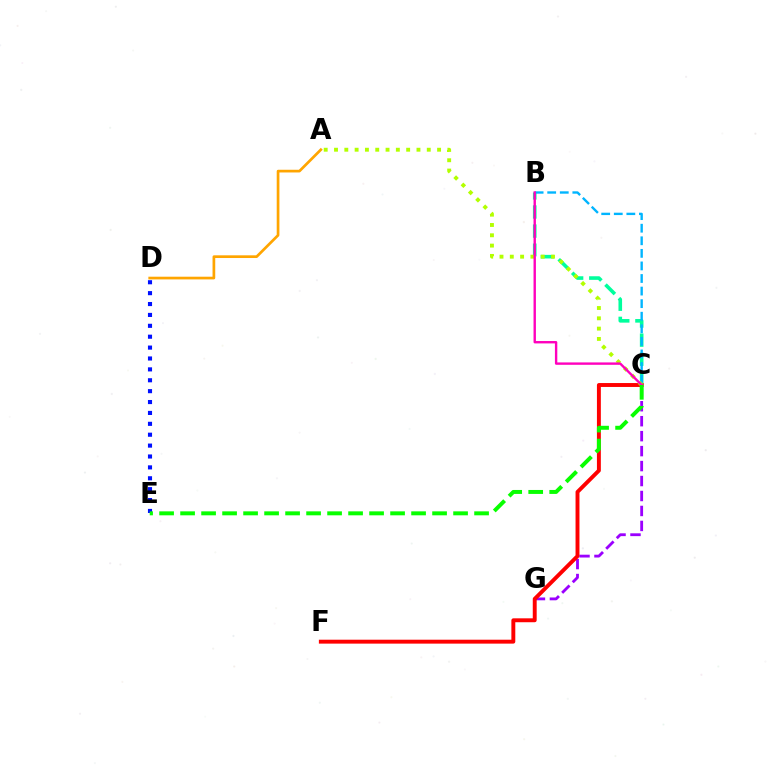{('C', 'G'): [{'color': '#9b00ff', 'line_style': 'dashed', 'thickness': 2.03}], ('B', 'C'): [{'color': '#00ff9d', 'line_style': 'dashed', 'thickness': 2.59}, {'color': '#00b5ff', 'line_style': 'dashed', 'thickness': 1.71}, {'color': '#ff00bd', 'line_style': 'solid', 'thickness': 1.72}], ('C', 'F'): [{'color': '#ff0000', 'line_style': 'solid', 'thickness': 2.82}], ('A', 'C'): [{'color': '#b3ff00', 'line_style': 'dotted', 'thickness': 2.8}], ('D', 'E'): [{'color': '#0010ff', 'line_style': 'dotted', 'thickness': 2.96}], ('A', 'D'): [{'color': '#ffa500', 'line_style': 'solid', 'thickness': 1.94}], ('C', 'E'): [{'color': '#08ff00', 'line_style': 'dashed', 'thickness': 2.85}]}